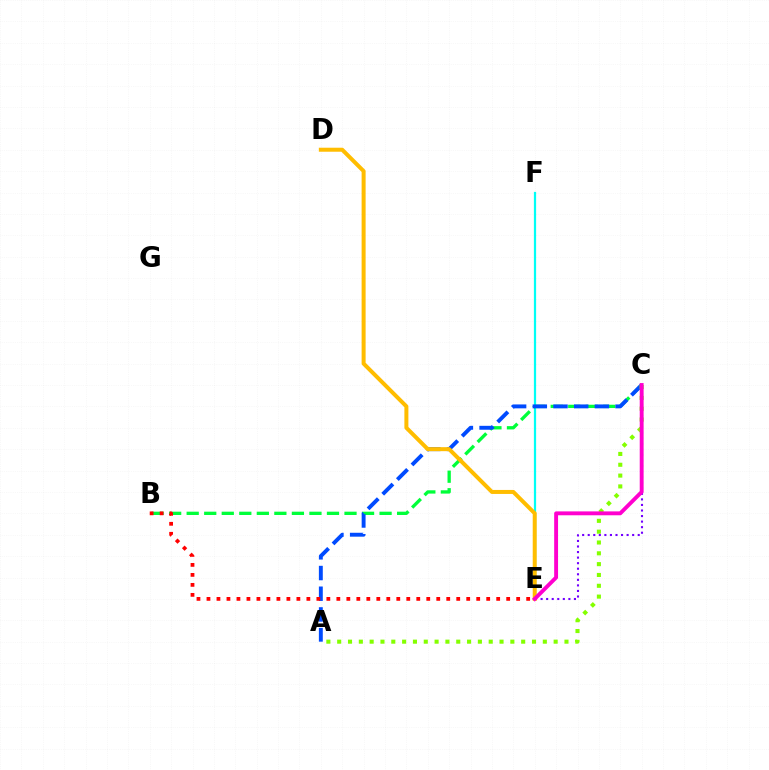{('E', 'F'): [{'color': '#00fff6', 'line_style': 'solid', 'thickness': 1.6}], ('B', 'C'): [{'color': '#00ff39', 'line_style': 'dashed', 'thickness': 2.38}], ('A', 'C'): [{'color': '#004bff', 'line_style': 'dashed', 'thickness': 2.81}, {'color': '#84ff00', 'line_style': 'dotted', 'thickness': 2.94}], ('C', 'E'): [{'color': '#7200ff', 'line_style': 'dotted', 'thickness': 1.51}, {'color': '#ff00cf', 'line_style': 'solid', 'thickness': 2.8}], ('B', 'E'): [{'color': '#ff0000', 'line_style': 'dotted', 'thickness': 2.71}], ('D', 'E'): [{'color': '#ffbd00', 'line_style': 'solid', 'thickness': 2.88}]}